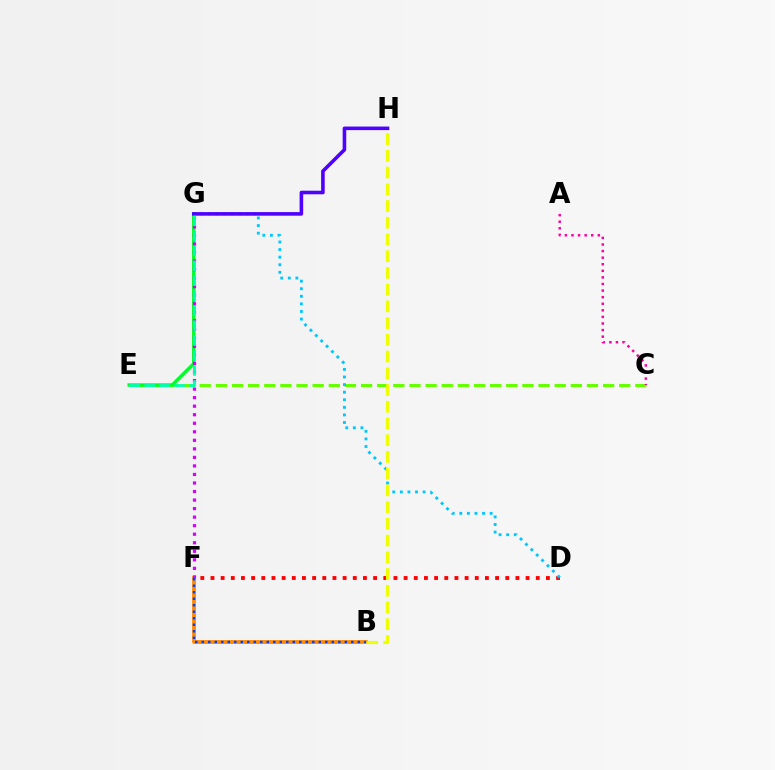{('B', 'F'): [{'color': '#ff8800', 'line_style': 'solid', 'thickness': 2.71}, {'color': '#003fff', 'line_style': 'dotted', 'thickness': 1.77}], ('C', 'E'): [{'color': '#66ff00', 'line_style': 'dashed', 'thickness': 2.19}], ('E', 'G'): [{'color': '#00ff27', 'line_style': 'solid', 'thickness': 2.46}, {'color': '#00ffaf', 'line_style': 'dashed', 'thickness': 2.03}], ('D', 'F'): [{'color': '#ff0000', 'line_style': 'dotted', 'thickness': 2.76}], ('F', 'G'): [{'color': '#d600ff', 'line_style': 'dotted', 'thickness': 2.32}], ('D', 'G'): [{'color': '#00c7ff', 'line_style': 'dotted', 'thickness': 2.06}], ('G', 'H'): [{'color': '#4f00ff', 'line_style': 'solid', 'thickness': 2.58}], ('B', 'H'): [{'color': '#eeff00', 'line_style': 'dashed', 'thickness': 2.27}], ('A', 'C'): [{'color': '#ff00a0', 'line_style': 'dotted', 'thickness': 1.79}]}